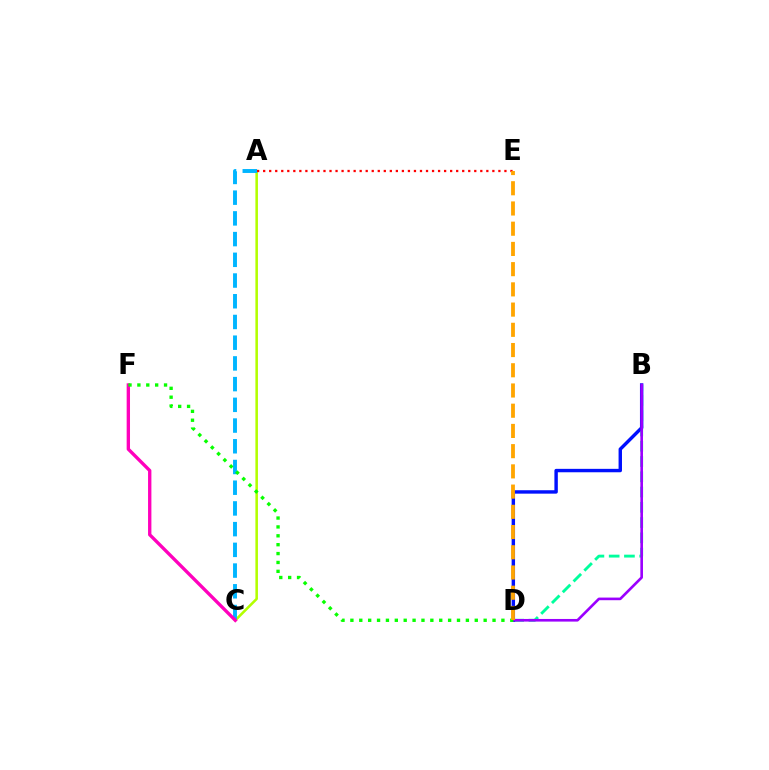{('B', 'D'): [{'color': '#00ff9d', 'line_style': 'dashed', 'thickness': 2.07}, {'color': '#0010ff', 'line_style': 'solid', 'thickness': 2.46}, {'color': '#9b00ff', 'line_style': 'solid', 'thickness': 1.9}], ('A', 'C'): [{'color': '#b3ff00', 'line_style': 'solid', 'thickness': 1.84}, {'color': '#00b5ff', 'line_style': 'dashed', 'thickness': 2.81}], ('C', 'F'): [{'color': '#ff00bd', 'line_style': 'solid', 'thickness': 2.41}], ('A', 'E'): [{'color': '#ff0000', 'line_style': 'dotted', 'thickness': 1.64}], ('D', 'F'): [{'color': '#08ff00', 'line_style': 'dotted', 'thickness': 2.41}], ('D', 'E'): [{'color': '#ffa500', 'line_style': 'dashed', 'thickness': 2.75}]}